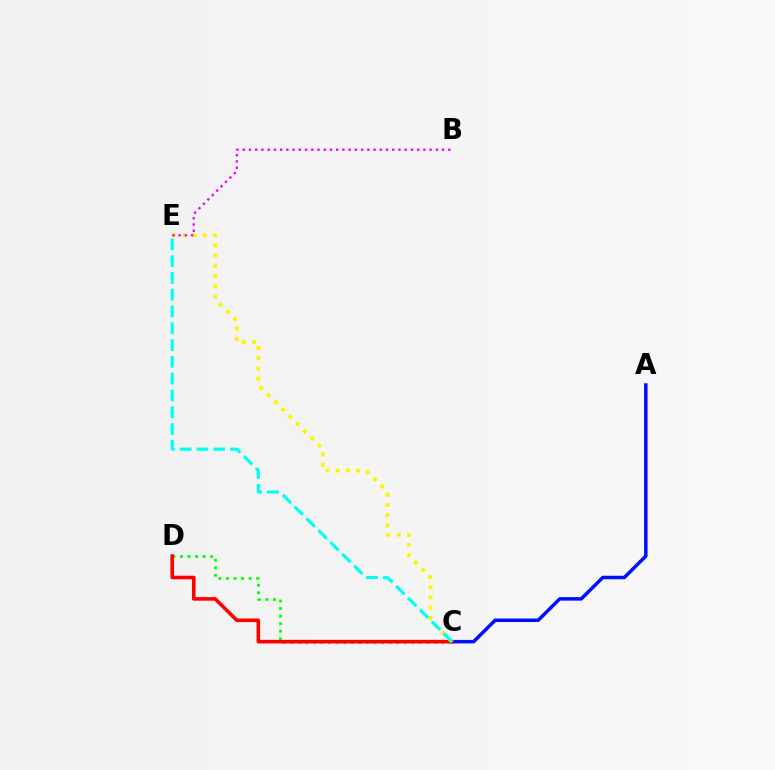{('A', 'C'): [{'color': '#0010ff', 'line_style': 'solid', 'thickness': 2.52}], ('C', 'D'): [{'color': '#08ff00', 'line_style': 'dotted', 'thickness': 2.05}, {'color': '#ff0000', 'line_style': 'solid', 'thickness': 2.59}], ('C', 'E'): [{'color': '#fcf500', 'line_style': 'dotted', 'thickness': 2.78}, {'color': '#00fff6', 'line_style': 'dashed', 'thickness': 2.28}], ('B', 'E'): [{'color': '#ee00ff', 'line_style': 'dotted', 'thickness': 1.69}]}